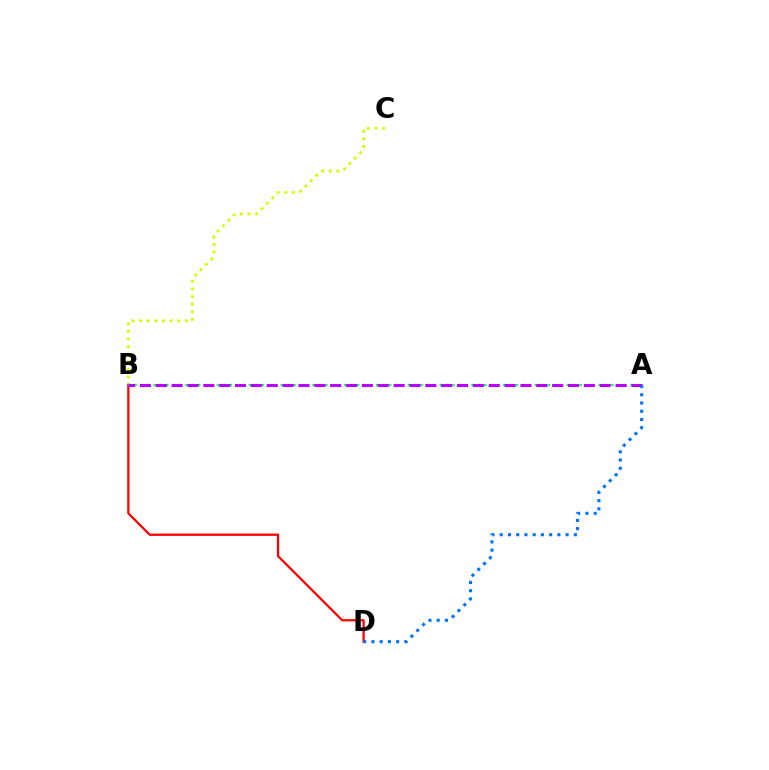{('B', 'C'): [{'color': '#d1ff00', 'line_style': 'dotted', 'thickness': 2.07}], ('B', 'D'): [{'color': '#ff0000', 'line_style': 'solid', 'thickness': 1.63}], ('A', 'B'): [{'color': '#00ff5c', 'line_style': 'dotted', 'thickness': 1.73}, {'color': '#b900ff', 'line_style': 'dashed', 'thickness': 2.15}], ('A', 'D'): [{'color': '#0074ff', 'line_style': 'dotted', 'thickness': 2.24}]}